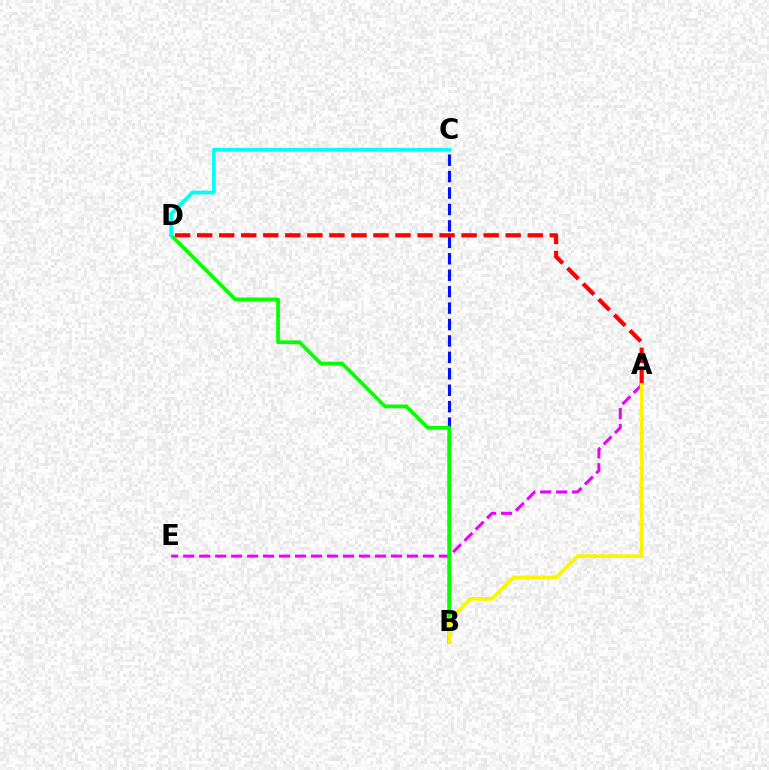{('B', 'C'): [{'color': '#0010ff', 'line_style': 'dashed', 'thickness': 2.23}], ('A', 'E'): [{'color': '#ee00ff', 'line_style': 'dashed', 'thickness': 2.17}], ('A', 'D'): [{'color': '#ff0000', 'line_style': 'dashed', 'thickness': 2.99}], ('B', 'D'): [{'color': '#08ff00', 'line_style': 'solid', 'thickness': 2.71}], ('C', 'D'): [{'color': '#00fff6', 'line_style': 'solid', 'thickness': 2.68}], ('A', 'B'): [{'color': '#fcf500', 'line_style': 'solid', 'thickness': 2.68}]}